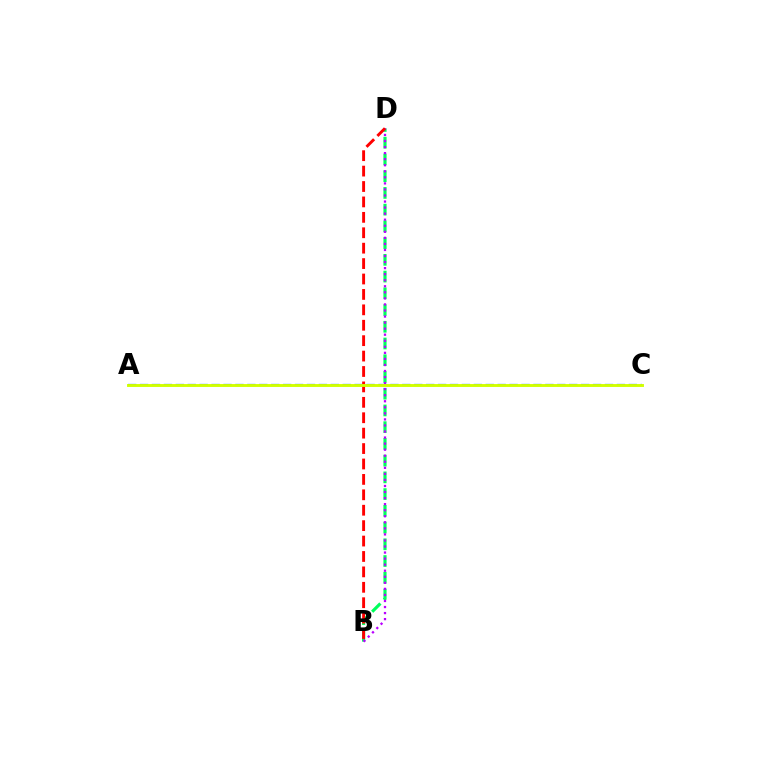{('B', 'D'): [{'color': '#00ff5c', 'line_style': 'dashed', 'thickness': 2.27}, {'color': '#b900ff', 'line_style': 'dotted', 'thickness': 1.64}, {'color': '#ff0000', 'line_style': 'dashed', 'thickness': 2.09}], ('A', 'C'): [{'color': '#0074ff', 'line_style': 'dashed', 'thickness': 1.62}, {'color': '#d1ff00', 'line_style': 'solid', 'thickness': 2.08}]}